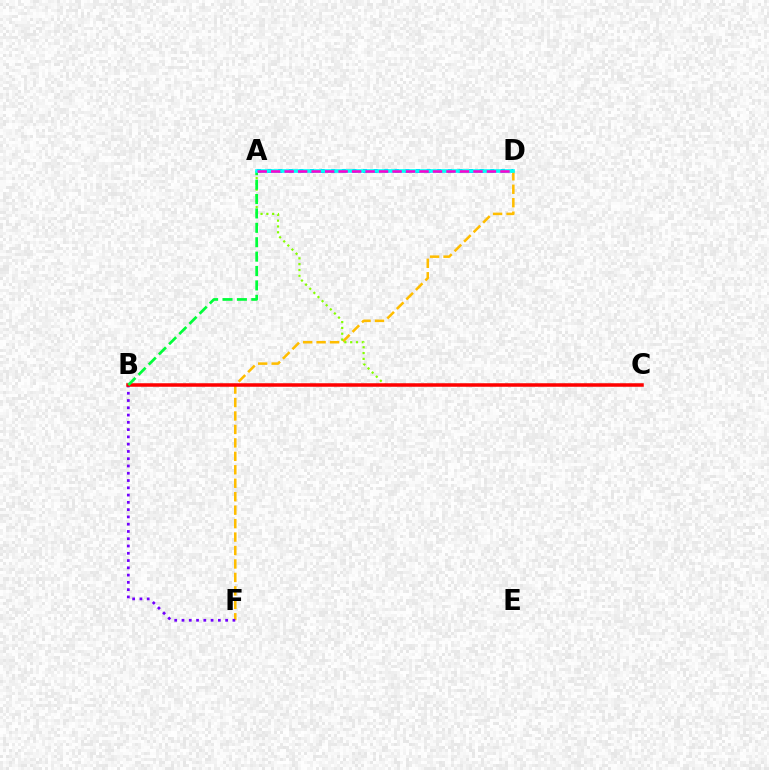{('A', 'D'): [{'color': '#004bff', 'line_style': 'dotted', 'thickness': 2.88}, {'color': '#00fff6', 'line_style': 'solid', 'thickness': 2.64}, {'color': '#ff00cf', 'line_style': 'dashed', 'thickness': 1.83}], ('D', 'F'): [{'color': '#ffbd00', 'line_style': 'dashed', 'thickness': 1.83}], ('B', 'F'): [{'color': '#7200ff', 'line_style': 'dotted', 'thickness': 1.98}], ('A', 'C'): [{'color': '#84ff00', 'line_style': 'dotted', 'thickness': 1.58}], ('B', 'C'): [{'color': '#ff0000', 'line_style': 'solid', 'thickness': 2.53}], ('A', 'B'): [{'color': '#00ff39', 'line_style': 'dashed', 'thickness': 1.96}]}